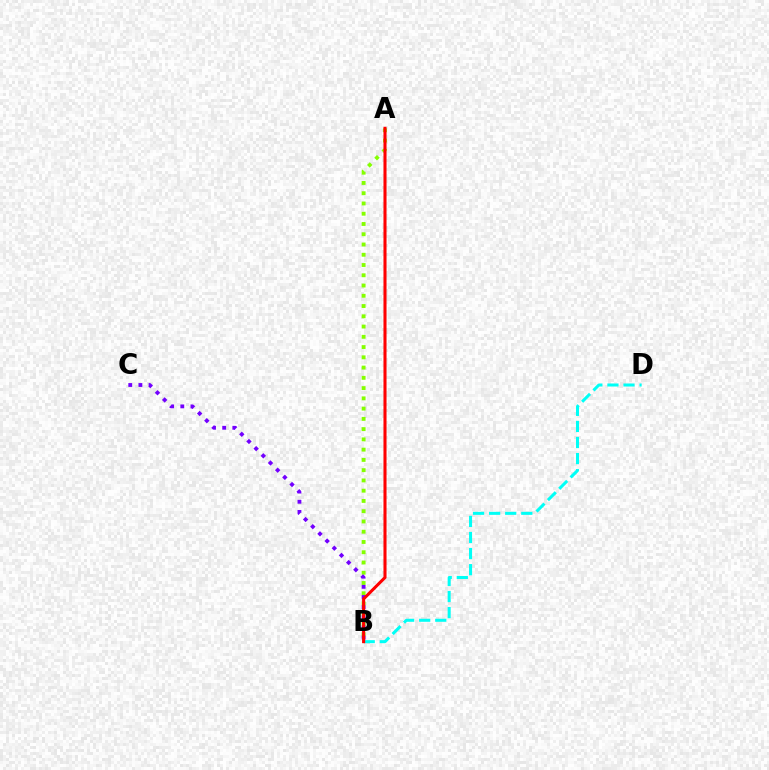{('B', 'D'): [{'color': '#00fff6', 'line_style': 'dashed', 'thickness': 2.18}], ('A', 'B'): [{'color': '#84ff00', 'line_style': 'dotted', 'thickness': 2.79}, {'color': '#ff0000', 'line_style': 'solid', 'thickness': 2.21}], ('B', 'C'): [{'color': '#7200ff', 'line_style': 'dotted', 'thickness': 2.76}]}